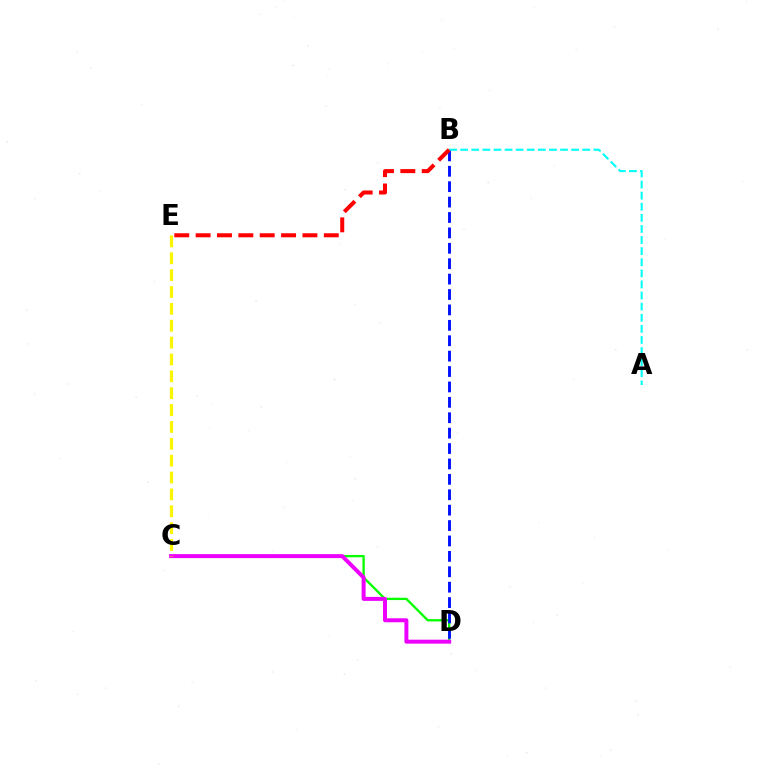{('C', 'D'): [{'color': '#08ff00', 'line_style': 'solid', 'thickness': 1.68}, {'color': '#ee00ff', 'line_style': 'solid', 'thickness': 2.86}], ('B', 'D'): [{'color': '#0010ff', 'line_style': 'dashed', 'thickness': 2.09}], ('A', 'B'): [{'color': '#00fff6', 'line_style': 'dashed', 'thickness': 1.51}], ('C', 'E'): [{'color': '#fcf500', 'line_style': 'dashed', 'thickness': 2.29}], ('B', 'E'): [{'color': '#ff0000', 'line_style': 'dashed', 'thickness': 2.9}]}